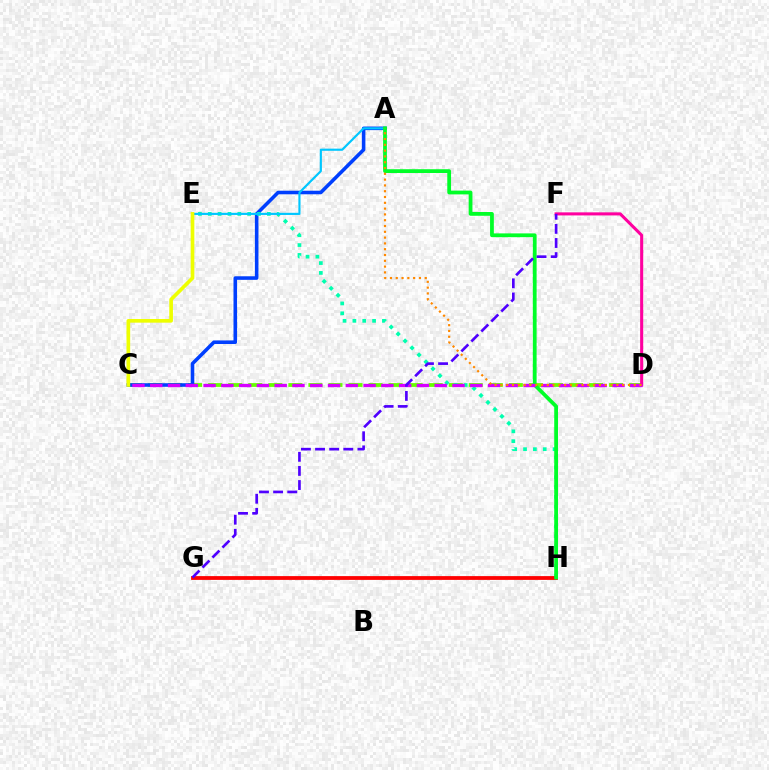{('C', 'D'): [{'color': '#66ff00', 'line_style': 'dashed', 'thickness': 2.72}, {'color': '#d600ff', 'line_style': 'dashed', 'thickness': 2.42}], ('A', 'C'): [{'color': '#003fff', 'line_style': 'solid', 'thickness': 2.57}], ('E', 'H'): [{'color': '#00ffaf', 'line_style': 'dotted', 'thickness': 2.68}], ('A', 'E'): [{'color': '#00c7ff', 'line_style': 'solid', 'thickness': 1.55}], ('G', 'H'): [{'color': '#ff0000', 'line_style': 'solid', 'thickness': 2.73}], ('A', 'H'): [{'color': '#00ff27', 'line_style': 'solid', 'thickness': 2.72}], ('D', 'F'): [{'color': '#ff00a0', 'line_style': 'solid', 'thickness': 2.21}], ('A', 'D'): [{'color': '#ff8800', 'line_style': 'dotted', 'thickness': 1.58}], ('C', 'E'): [{'color': '#eeff00', 'line_style': 'solid', 'thickness': 2.64}], ('F', 'G'): [{'color': '#4f00ff', 'line_style': 'dashed', 'thickness': 1.92}]}